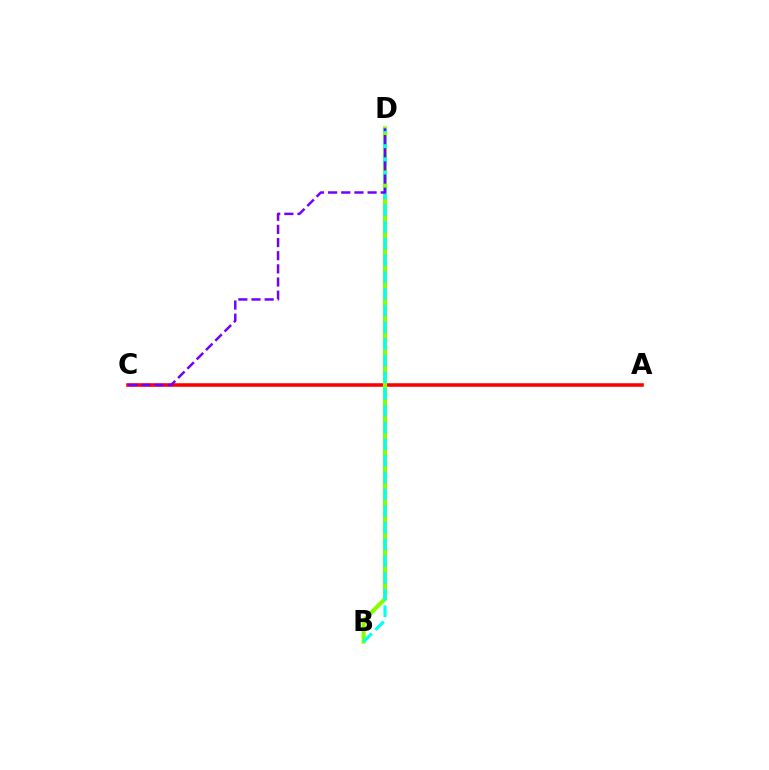{('A', 'C'): [{'color': '#ff0000', 'line_style': 'solid', 'thickness': 2.56}], ('B', 'D'): [{'color': '#84ff00', 'line_style': 'solid', 'thickness': 2.93}, {'color': '#00fff6', 'line_style': 'dashed', 'thickness': 2.27}], ('C', 'D'): [{'color': '#7200ff', 'line_style': 'dashed', 'thickness': 1.79}]}